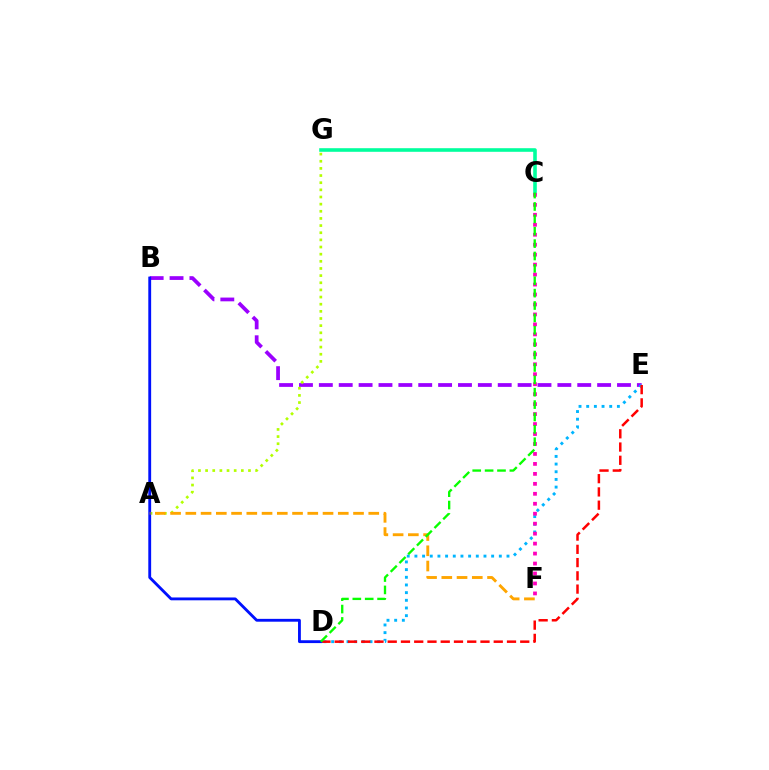{('B', 'E'): [{'color': '#9b00ff', 'line_style': 'dashed', 'thickness': 2.7}], ('D', 'E'): [{'color': '#00b5ff', 'line_style': 'dotted', 'thickness': 2.08}, {'color': '#ff0000', 'line_style': 'dashed', 'thickness': 1.8}], ('A', 'G'): [{'color': '#b3ff00', 'line_style': 'dotted', 'thickness': 1.94}], ('C', 'G'): [{'color': '#00ff9d', 'line_style': 'solid', 'thickness': 2.59}], ('C', 'F'): [{'color': '#ff00bd', 'line_style': 'dotted', 'thickness': 2.71}], ('B', 'D'): [{'color': '#0010ff', 'line_style': 'solid', 'thickness': 2.05}], ('A', 'F'): [{'color': '#ffa500', 'line_style': 'dashed', 'thickness': 2.07}], ('C', 'D'): [{'color': '#08ff00', 'line_style': 'dashed', 'thickness': 1.68}]}